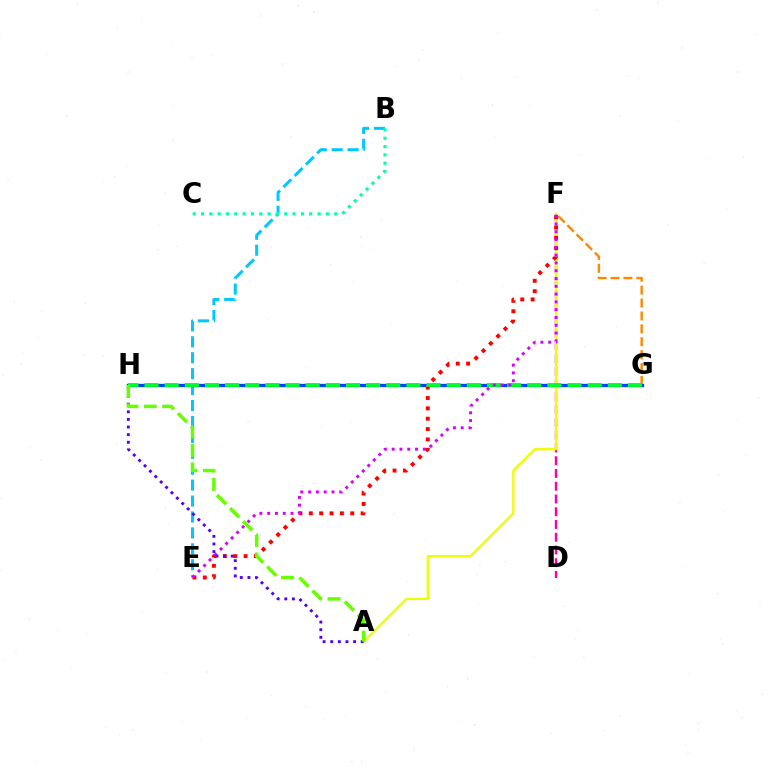{('D', 'F'): [{'color': '#ff00a0', 'line_style': 'dashed', 'thickness': 1.73}], ('B', 'E'): [{'color': '#00c7ff', 'line_style': 'dashed', 'thickness': 2.16}], ('A', 'F'): [{'color': '#eeff00', 'line_style': 'solid', 'thickness': 1.67}], ('F', 'G'): [{'color': '#ff8800', 'line_style': 'dashed', 'thickness': 1.75}], ('G', 'H'): [{'color': '#003fff', 'line_style': 'solid', 'thickness': 2.38}, {'color': '#00ff27', 'line_style': 'dashed', 'thickness': 2.74}], ('E', 'F'): [{'color': '#ff0000', 'line_style': 'dotted', 'thickness': 2.82}, {'color': '#d600ff', 'line_style': 'dotted', 'thickness': 2.12}], ('A', 'H'): [{'color': '#4f00ff', 'line_style': 'dotted', 'thickness': 2.07}, {'color': '#66ff00', 'line_style': 'dashed', 'thickness': 2.51}], ('B', 'C'): [{'color': '#00ffaf', 'line_style': 'dotted', 'thickness': 2.26}]}